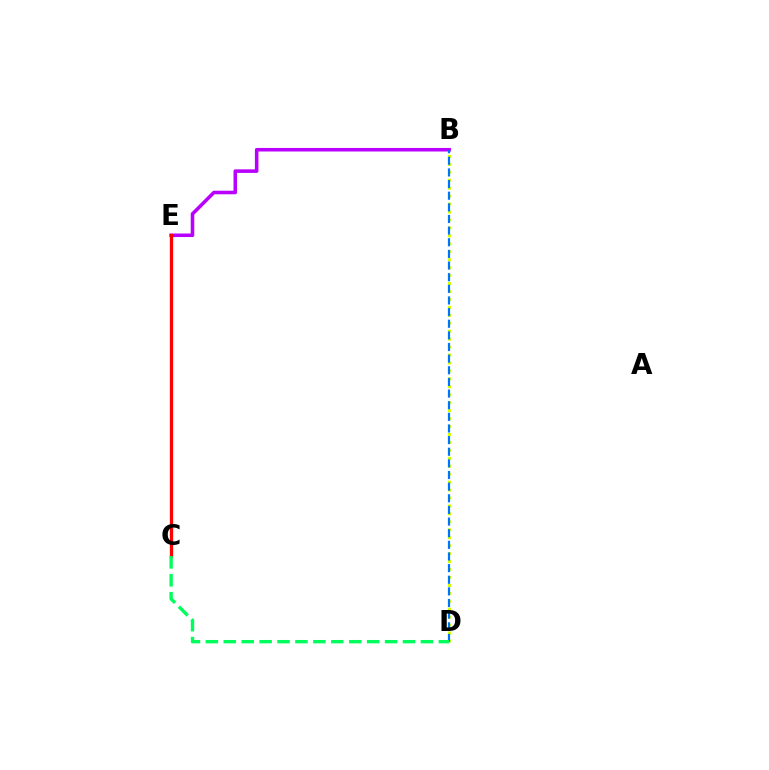{('B', 'E'): [{'color': '#b900ff', 'line_style': 'solid', 'thickness': 2.56}], ('B', 'D'): [{'color': '#d1ff00', 'line_style': 'dotted', 'thickness': 2.16}, {'color': '#0074ff', 'line_style': 'dashed', 'thickness': 1.58}], ('C', 'E'): [{'color': '#ff0000', 'line_style': 'solid', 'thickness': 2.36}], ('C', 'D'): [{'color': '#00ff5c', 'line_style': 'dashed', 'thickness': 2.43}]}